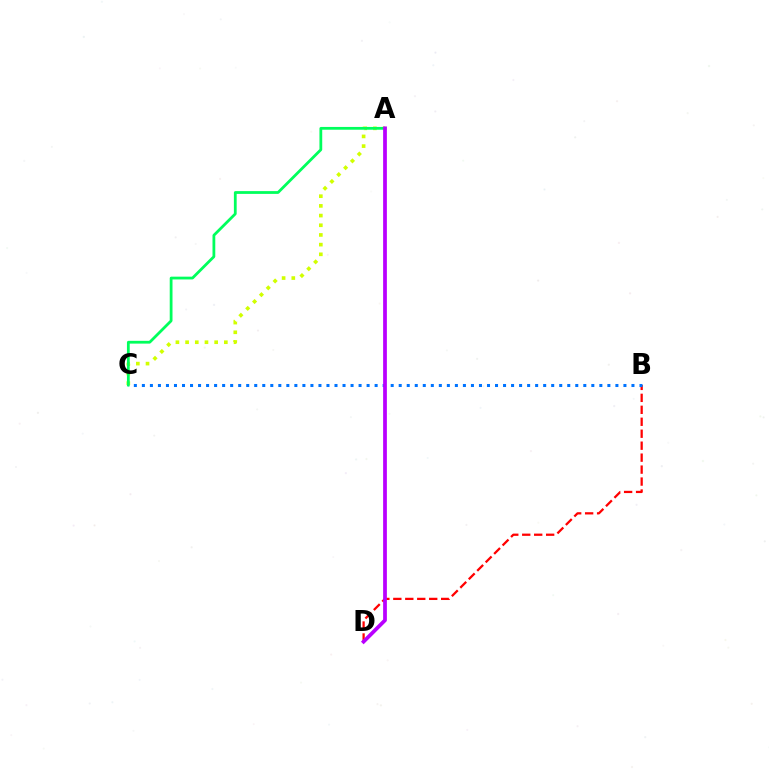{('B', 'D'): [{'color': '#ff0000', 'line_style': 'dashed', 'thickness': 1.62}], ('B', 'C'): [{'color': '#0074ff', 'line_style': 'dotted', 'thickness': 2.18}], ('A', 'C'): [{'color': '#d1ff00', 'line_style': 'dotted', 'thickness': 2.63}, {'color': '#00ff5c', 'line_style': 'solid', 'thickness': 2.0}], ('A', 'D'): [{'color': '#b900ff', 'line_style': 'solid', 'thickness': 2.7}]}